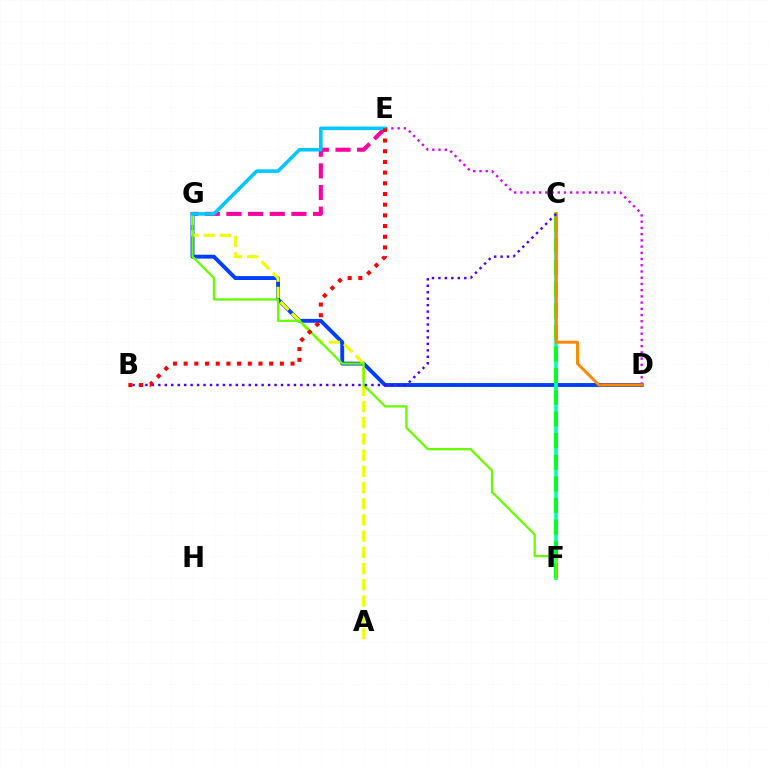{('D', 'G'): [{'color': '#003fff', 'line_style': 'solid', 'thickness': 2.8}], ('D', 'E'): [{'color': '#d600ff', 'line_style': 'dotted', 'thickness': 1.69}], ('E', 'G'): [{'color': '#ff00a0', 'line_style': 'dashed', 'thickness': 2.94}, {'color': '#00c7ff', 'line_style': 'solid', 'thickness': 2.57}], ('A', 'G'): [{'color': '#eeff00', 'line_style': 'dashed', 'thickness': 2.2}], ('C', 'F'): [{'color': '#00ffaf', 'line_style': 'solid', 'thickness': 2.65}, {'color': '#00ff27', 'line_style': 'dashed', 'thickness': 2.94}], ('F', 'G'): [{'color': '#66ff00', 'line_style': 'solid', 'thickness': 1.64}], ('C', 'D'): [{'color': '#ff8800', 'line_style': 'solid', 'thickness': 2.12}], ('B', 'C'): [{'color': '#4f00ff', 'line_style': 'dotted', 'thickness': 1.75}], ('B', 'E'): [{'color': '#ff0000', 'line_style': 'dotted', 'thickness': 2.9}]}